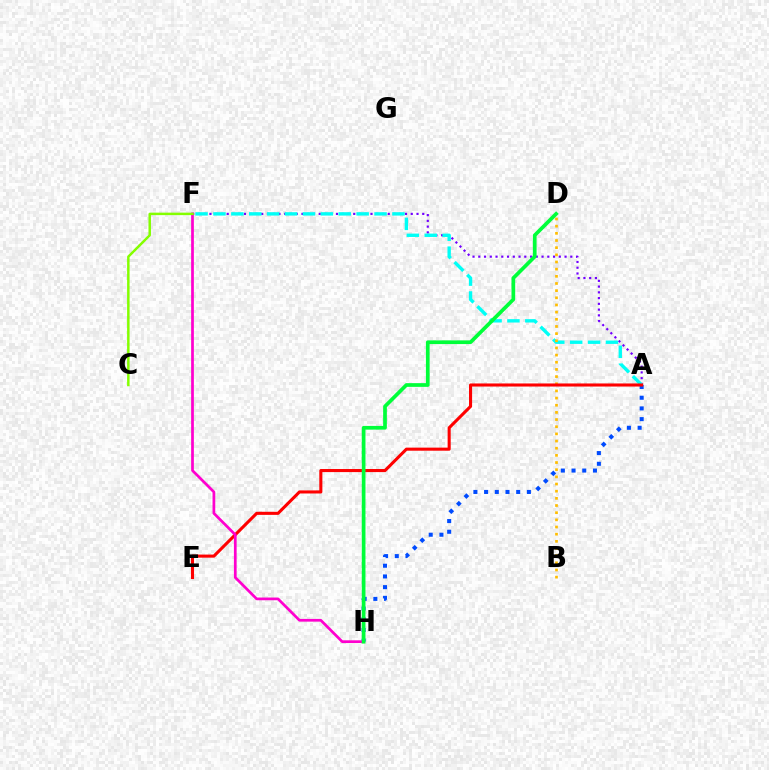{('A', 'F'): [{'color': '#7200ff', 'line_style': 'dotted', 'thickness': 1.56}, {'color': '#00fff6', 'line_style': 'dashed', 'thickness': 2.43}], ('B', 'D'): [{'color': '#ffbd00', 'line_style': 'dotted', 'thickness': 1.95}], ('A', 'H'): [{'color': '#004bff', 'line_style': 'dotted', 'thickness': 2.91}], ('A', 'E'): [{'color': '#ff0000', 'line_style': 'solid', 'thickness': 2.22}], ('F', 'H'): [{'color': '#ff00cf', 'line_style': 'solid', 'thickness': 1.96}], ('D', 'H'): [{'color': '#00ff39', 'line_style': 'solid', 'thickness': 2.67}], ('C', 'F'): [{'color': '#84ff00', 'line_style': 'solid', 'thickness': 1.79}]}